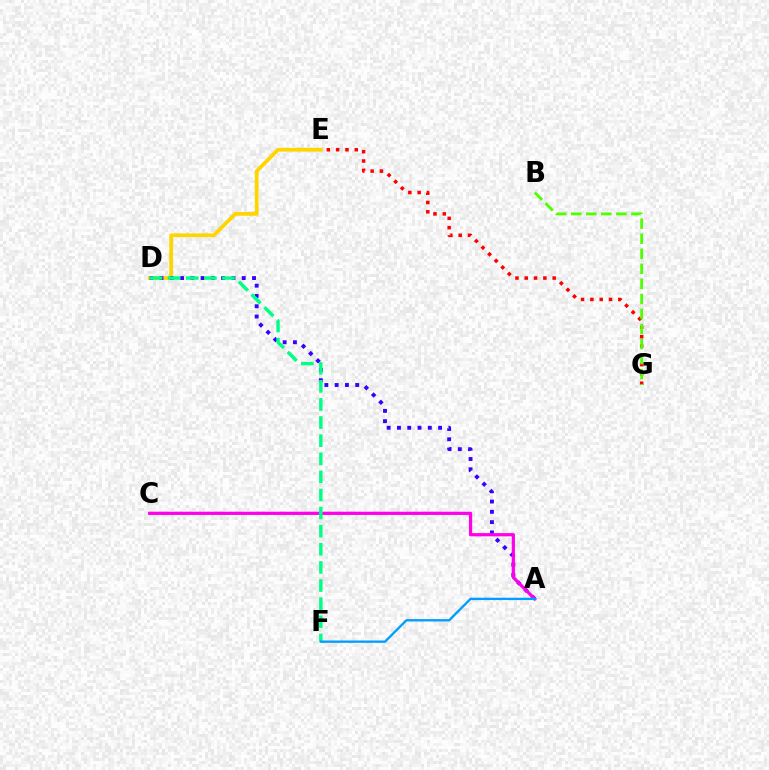{('D', 'E'): [{'color': '#ffd500', 'line_style': 'solid', 'thickness': 2.7}], ('E', 'G'): [{'color': '#ff0000', 'line_style': 'dotted', 'thickness': 2.53}], ('A', 'D'): [{'color': '#3700ff', 'line_style': 'dotted', 'thickness': 2.79}], ('A', 'C'): [{'color': '#ff00ed', 'line_style': 'solid', 'thickness': 2.33}], ('D', 'F'): [{'color': '#00ff86', 'line_style': 'dashed', 'thickness': 2.46}], ('A', 'F'): [{'color': '#009eff', 'line_style': 'solid', 'thickness': 1.68}], ('B', 'G'): [{'color': '#4fff00', 'line_style': 'dashed', 'thickness': 2.04}]}